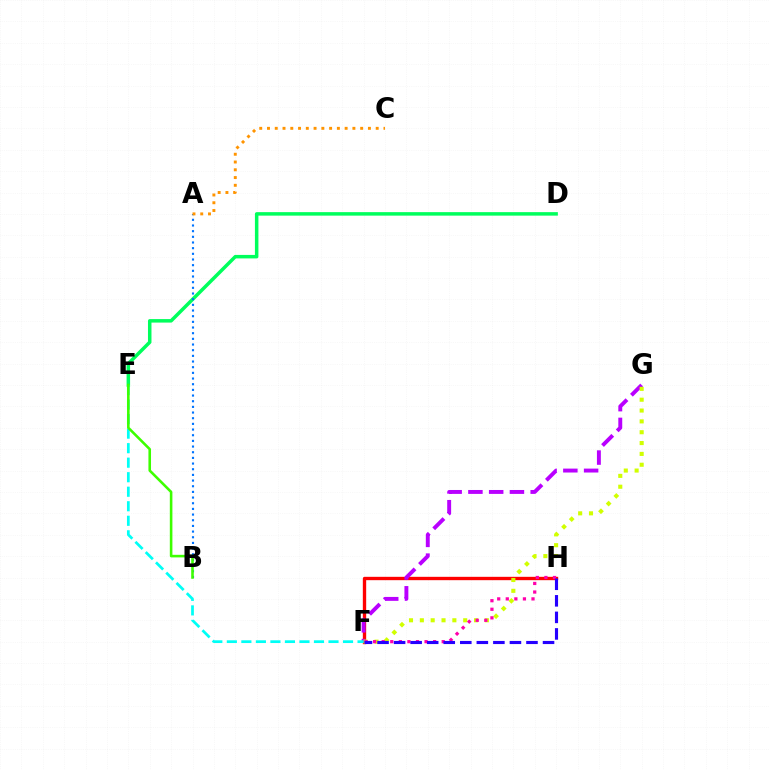{('F', 'H'): [{'color': '#ff0000', 'line_style': 'solid', 'thickness': 2.41}, {'color': '#ff00ac', 'line_style': 'dotted', 'thickness': 2.33}, {'color': '#2500ff', 'line_style': 'dashed', 'thickness': 2.25}], ('D', 'E'): [{'color': '#00ff5c', 'line_style': 'solid', 'thickness': 2.52}], ('F', 'G'): [{'color': '#b900ff', 'line_style': 'dashed', 'thickness': 2.82}, {'color': '#d1ff00', 'line_style': 'dotted', 'thickness': 2.95}], ('A', 'B'): [{'color': '#0074ff', 'line_style': 'dotted', 'thickness': 1.54}], ('E', 'F'): [{'color': '#00fff6', 'line_style': 'dashed', 'thickness': 1.97}], ('B', 'E'): [{'color': '#3dff00', 'line_style': 'solid', 'thickness': 1.86}], ('A', 'C'): [{'color': '#ff9400', 'line_style': 'dotted', 'thickness': 2.11}]}